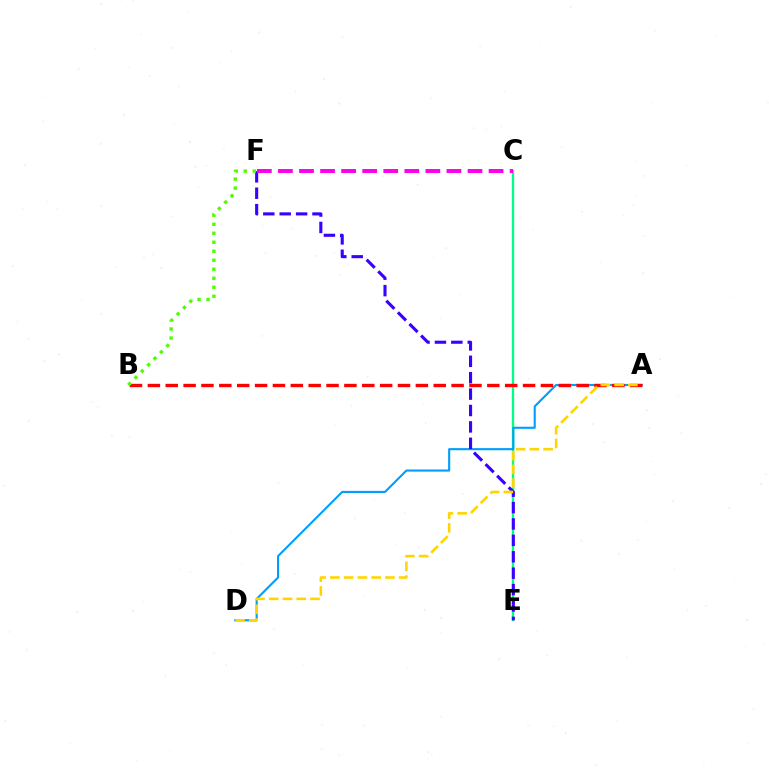{('C', 'E'): [{'color': '#00ff86', 'line_style': 'solid', 'thickness': 1.66}], ('A', 'D'): [{'color': '#009eff', 'line_style': 'solid', 'thickness': 1.52}, {'color': '#ffd500', 'line_style': 'dashed', 'thickness': 1.87}], ('A', 'B'): [{'color': '#ff0000', 'line_style': 'dashed', 'thickness': 2.43}], ('E', 'F'): [{'color': '#3700ff', 'line_style': 'dashed', 'thickness': 2.23}], ('C', 'F'): [{'color': '#ff00ed', 'line_style': 'dashed', 'thickness': 2.86}], ('B', 'F'): [{'color': '#4fff00', 'line_style': 'dotted', 'thickness': 2.45}]}